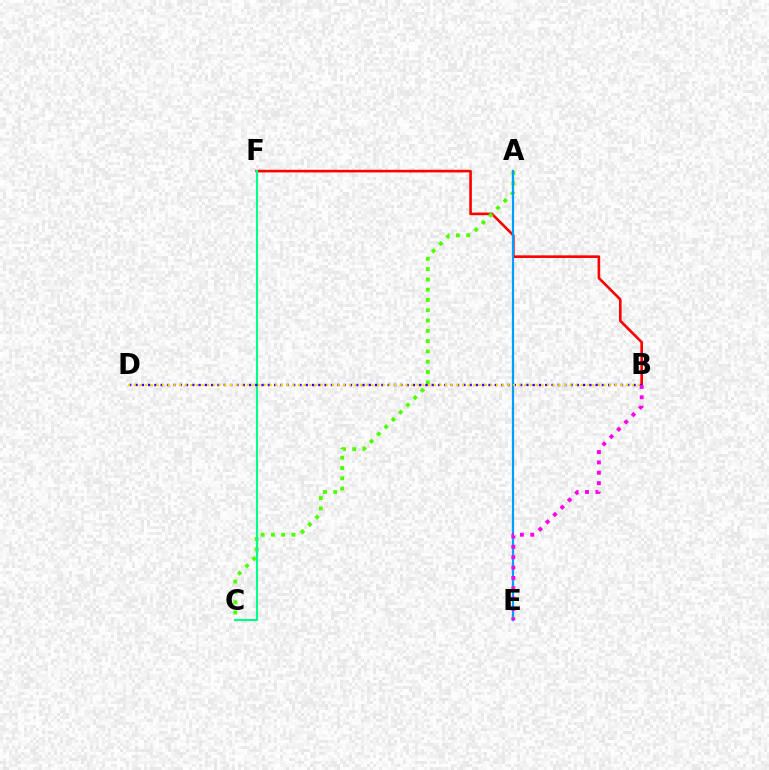{('B', 'F'): [{'color': '#ff0000', 'line_style': 'solid', 'thickness': 1.89}], ('A', 'C'): [{'color': '#4fff00', 'line_style': 'dotted', 'thickness': 2.8}], ('C', 'F'): [{'color': '#00ff86', 'line_style': 'solid', 'thickness': 1.53}], ('B', 'D'): [{'color': '#3700ff', 'line_style': 'dotted', 'thickness': 1.71}, {'color': '#ffd500', 'line_style': 'dotted', 'thickness': 1.54}], ('A', 'E'): [{'color': '#009eff', 'line_style': 'solid', 'thickness': 1.6}], ('B', 'E'): [{'color': '#ff00ed', 'line_style': 'dotted', 'thickness': 2.81}]}